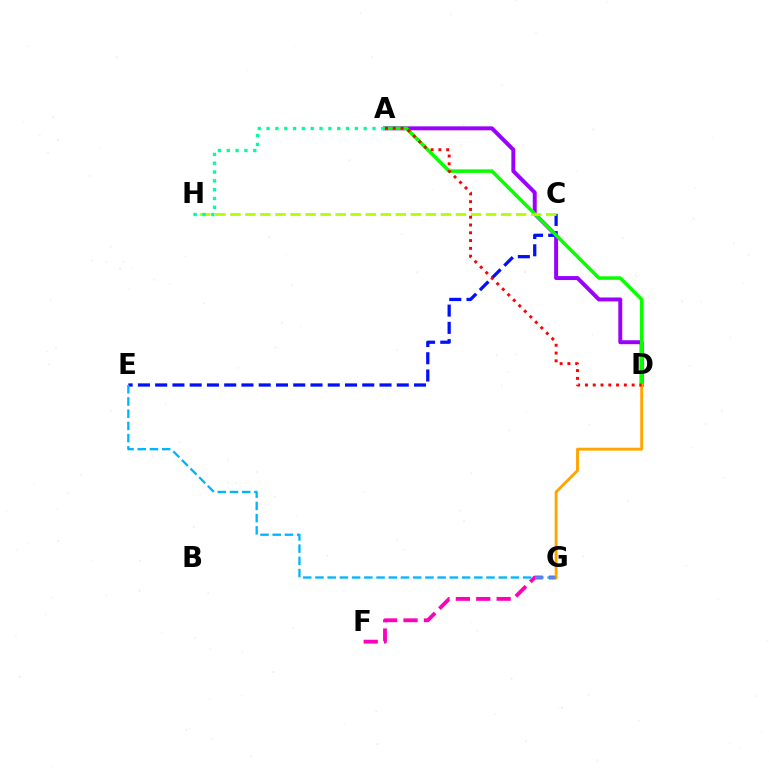{('A', 'D'): [{'color': '#9b00ff', 'line_style': 'solid', 'thickness': 2.85}, {'color': '#08ff00', 'line_style': 'solid', 'thickness': 2.53}, {'color': '#ff0000', 'line_style': 'dotted', 'thickness': 2.12}], ('C', 'E'): [{'color': '#0010ff', 'line_style': 'dashed', 'thickness': 2.34}], ('F', 'G'): [{'color': '#ff00bd', 'line_style': 'dashed', 'thickness': 2.77}], ('D', 'G'): [{'color': '#ffa500', 'line_style': 'solid', 'thickness': 2.08}], ('C', 'H'): [{'color': '#b3ff00', 'line_style': 'dashed', 'thickness': 2.04}], ('E', 'G'): [{'color': '#00b5ff', 'line_style': 'dashed', 'thickness': 1.66}], ('A', 'H'): [{'color': '#00ff9d', 'line_style': 'dotted', 'thickness': 2.4}]}